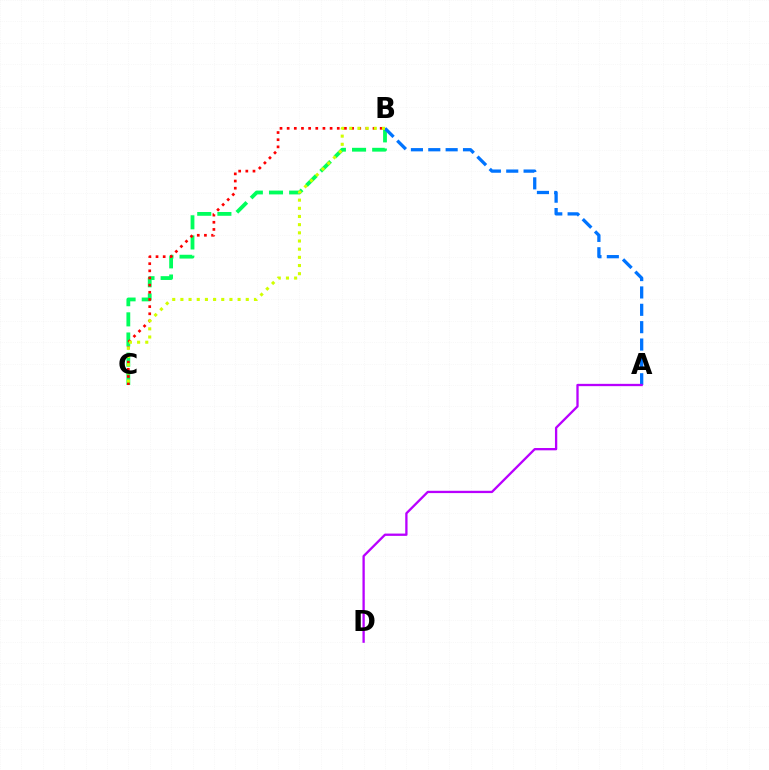{('B', 'C'): [{'color': '#00ff5c', 'line_style': 'dashed', 'thickness': 2.74}, {'color': '#ff0000', 'line_style': 'dotted', 'thickness': 1.94}, {'color': '#d1ff00', 'line_style': 'dotted', 'thickness': 2.22}], ('A', 'B'): [{'color': '#0074ff', 'line_style': 'dashed', 'thickness': 2.36}], ('A', 'D'): [{'color': '#b900ff', 'line_style': 'solid', 'thickness': 1.66}]}